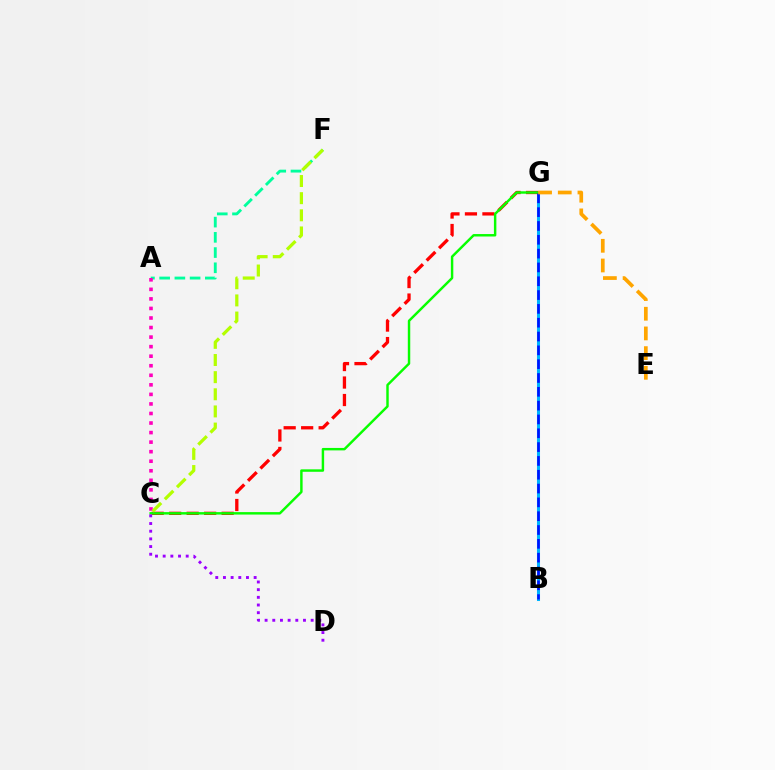{('A', 'F'): [{'color': '#00ff9d', 'line_style': 'dashed', 'thickness': 2.07}], ('B', 'G'): [{'color': '#00b5ff', 'line_style': 'solid', 'thickness': 2.19}, {'color': '#0010ff', 'line_style': 'dashed', 'thickness': 1.88}], ('C', 'G'): [{'color': '#ff0000', 'line_style': 'dashed', 'thickness': 2.38}, {'color': '#08ff00', 'line_style': 'solid', 'thickness': 1.76}], ('C', 'D'): [{'color': '#9b00ff', 'line_style': 'dotted', 'thickness': 2.09}], ('A', 'C'): [{'color': '#ff00bd', 'line_style': 'dotted', 'thickness': 2.59}], ('E', 'G'): [{'color': '#ffa500', 'line_style': 'dashed', 'thickness': 2.67}], ('C', 'F'): [{'color': '#b3ff00', 'line_style': 'dashed', 'thickness': 2.33}]}